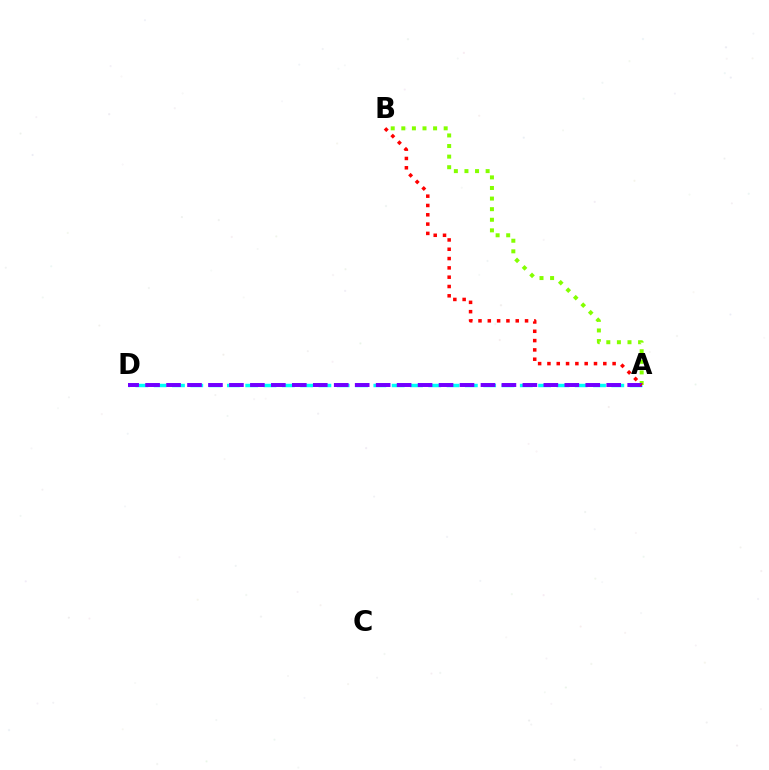{('A', 'D'): [{'color': '#00fff6', 'line_style': 'dashed', 'thickness': 2.49}, {'color': '#7200ff', 'line_style': 'dashed', 'thickness': 2.85}], ('A', 'B'): [{'color': '#84ff00', 'line_style': 'dotted', 'thickness': 2.88}, {'color': '#ff0000', 'line_style': 'dotted', 'thickness': 2.53}]}